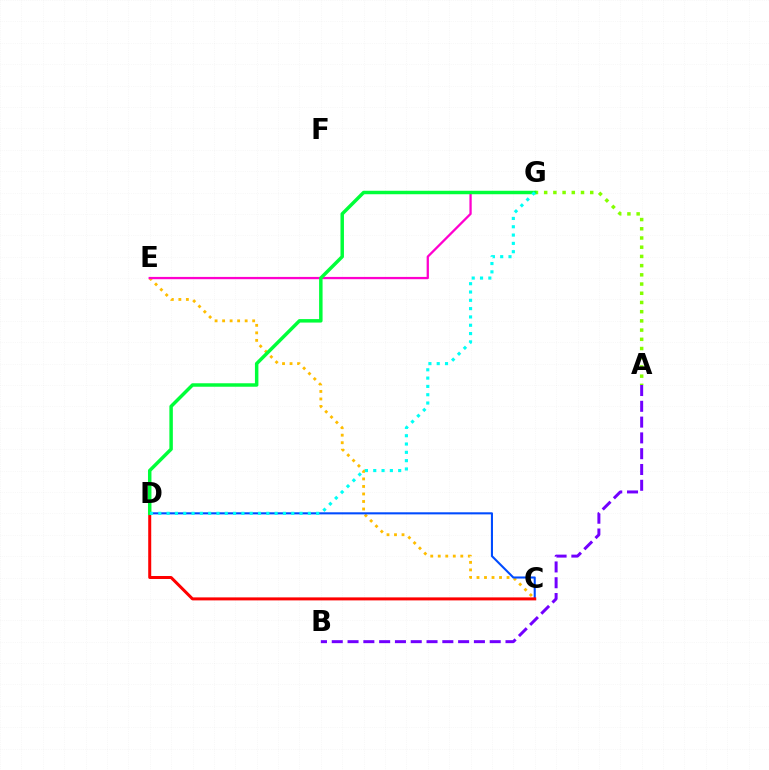{('C', 'E'): [{'color': '#ffbd00', 'line_style': 'dotted', 'thickness': 2.04}], ('A', 'G'): [{'color': '#84ff00', 'line_style': 'dotted', 'thickness': 2.5}], ('C', 'D'): [{'color': '#004bff', 'line_style': 'solid', 'thickness': 1.5}, {'color': '#ff0000', 'line_style': 'solid', 'thickness': 2.16}], ('E', 'G'): [{'color': '#ff00cf', 'line_style': 'solid', 'thickness': 1.65}], ('D', 'G'): [{'color': '#00ff39', 'line_style': 'solid', 'thickness': 2.5}, {'color': '#00fff6', 'line_style': 'dotted', 'thickness': 2.26}], ('A', 'B'): [{'color': '#7200ff', 'line_style': 'dashed', 'thickness': 2.15}]}